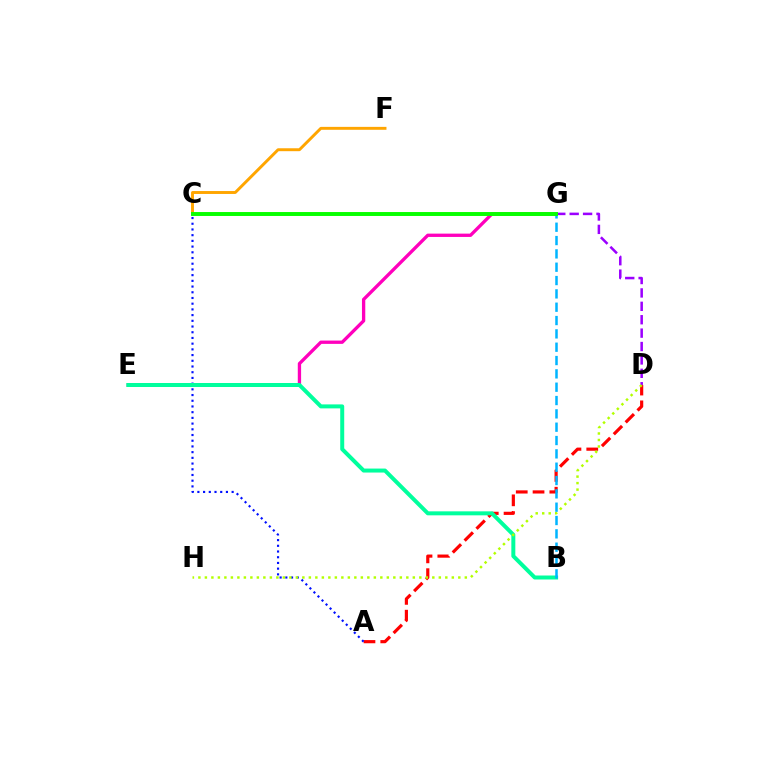{('A', 'D'): [{'color': '#ff0000', 'line_style': 'dashed', 'thickness': 2.28}], ('A', 'C'): [{'color': '#0010ff', 'line_style': 'dotted', 'thickness': 1.55}], ('C', 'F'): [{'color': '#ffa500', 'line_style': 'solid', 'thickness': 2.1}], ('E', 'G'): [{'color': '#ff00bd', 'line_style': 'solid', 'thickness': 2.39}], ('B', 'E'): [{'color': '#00ff9d', 'line_style': 'solid', 'thickness': 2.87}], ('D', 'G'): [{'color': '#9b00ff', 'line_style': 'dashed', 'thickness': 1.82}], ('D', 'H'): [{'color': '#b3ff00', 'line_style': 'dotted', 'thickness': 1.77}], ('B', 'G'): [{'color': '#00b5ff', 'line_style': 'dashed', 'thickness': 1.81}], ('C', 'G'): [{'color': '#08ff00', 'line_style': 'solid', 'thickness': 2.83}]}